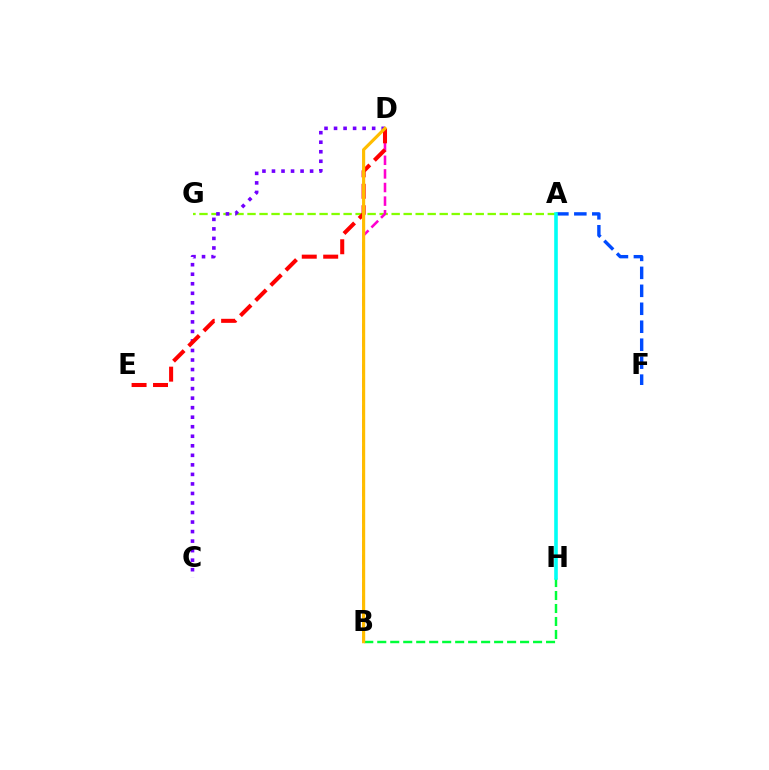{('A', 'F'): [{'color': '#004bff', 'line_style': 'dashed', 'thickness': 2.44}], ('B', 'H'): [{'color': '#00ff39', 'line_style': 'dashed', 'thickness': 1.76}], ('A', 'G'): [{'color': '#84ff00', 'line_style': 'dashed', 'thickness': 1.63}], ('C', 'D'): [{'color': '#7200ff', 'line_style': 'dotted', 'thickness': 2.59}], ('B', 'D'): [{'color': '#ff00cf', 'line_style': 'dashed', 'thickness': 1.85}, {'color': '#ffbd00', 'line_style': 'solid', 'thickness': 2.27}], ('A', 'H'): [{'color': '#00fff6', 'line_style': 'solid', 'thickness': 2.59}], ('D', 'E'): [{'color': '#ff0000', 'line_style': 'dashed', 'thickness': 2.91}]}